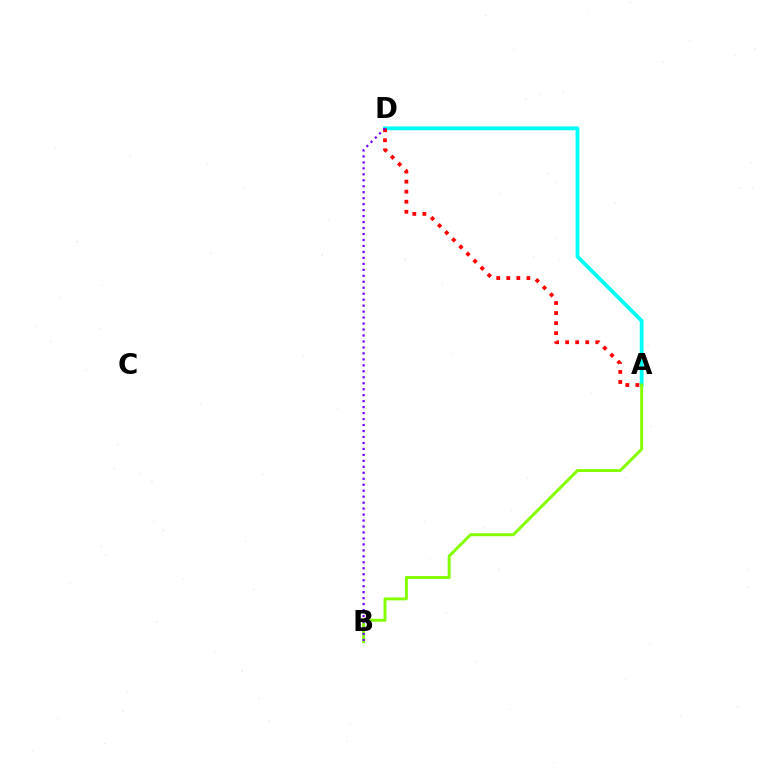{('A', 'D'): [{'color': '#00fff6', 'line_style': 'solid', 'thickness': 2.74}, {'color': '#ff0000', 'line_style': 'dotted', 'thickness': 2.73}], ('A', 'B'): [{'color': '#84ff00', 'line_style': 'solid', 'thickness': 2.13}], ('B', 'D'): [{'color': '#7200ff', 'line_style': 'dotted', 'thickness': 1.62}]}